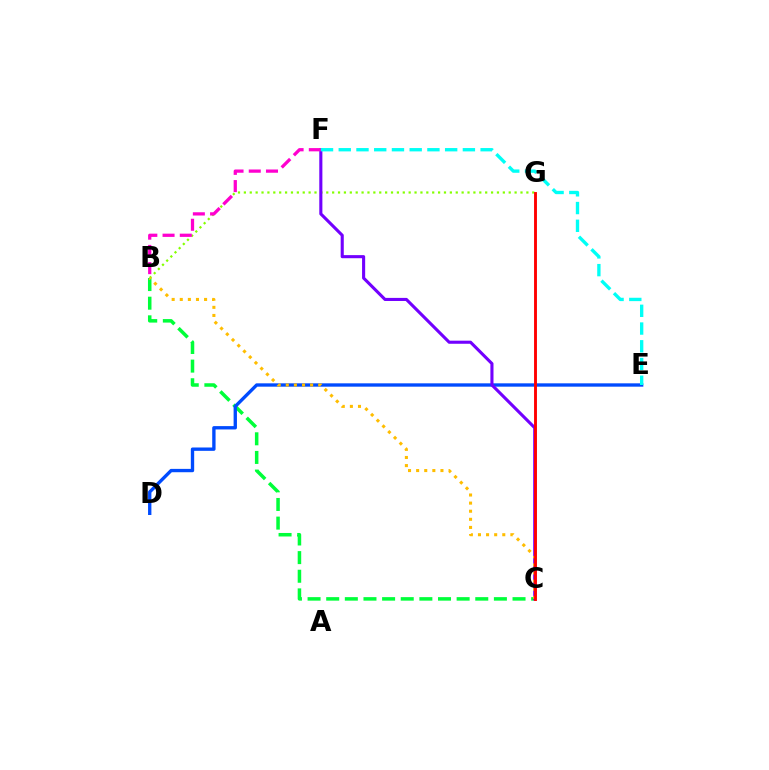{('B', 'G'): [{'color': '#84ff00', 'line_style': 'dotted', 'thickness': 1.6}], ('B', 'C'): [{'color': '#00ff39', 'line_style': 'dashed', 'thickness': 2.53}, {'color': '#ffbd00', 'line_style': 'dotted', 'thickness': 2.2}], ('D', 'E'): [{'color': '#004bff', 'line_style': 'solid', 'thickness': 2.41}], ('C', 'F'): [{'color': '#7200ff', 'line_style': 'solid', 'thickness': 2.23}], ('B', 'F'): [{'color': '#ff00cf', 'line_style': 'dashed', 'thickness': 2.34}], ('E', 'F'): [{'color': '#00fff6', 'line_style': 'dashed', 'thickness': 2.41}], ('C', 'G'): [{'color': '#ff0000', 'line_style': 'solid', 'thickness': 2.08}]}